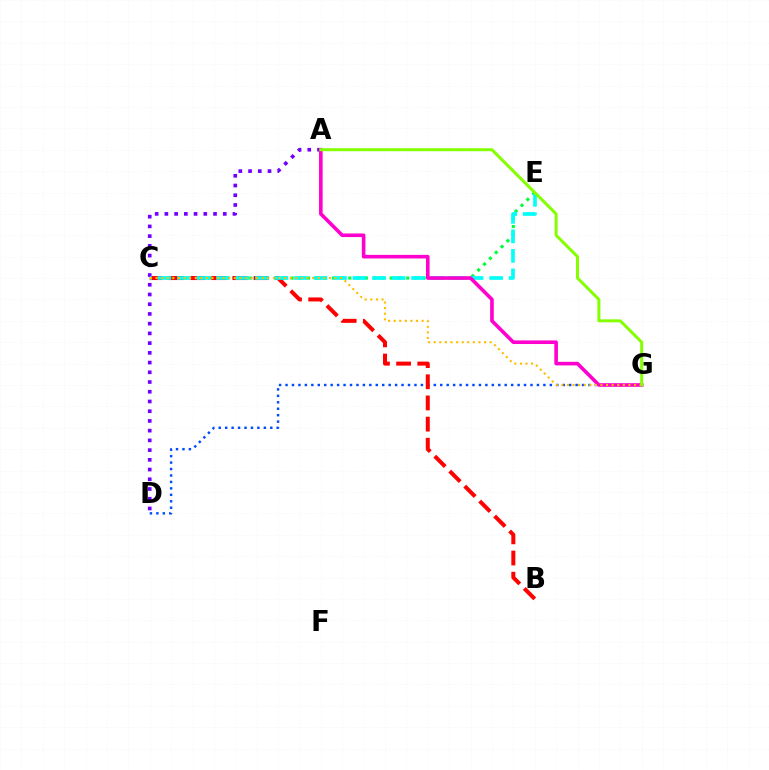{('D', 'G'): [{'color': '#004bff', 'line_style': 'dotted', 'thickness': 1.75}], ('C', 'E'): [{'color': '#00ff39', 'line_style': 'dotted', 'thickness': 2.24}, {'color': '#00fff6', 'line_style': 'dashed', 'thickness': 2.65}], ('B', 'C'): [{'color': '#ff0000', 'line_style': 'dashed', 'thickness': 2.88}], ('A', 'D'): [{'color': '#7200ff', 'line_style': 'dotted', 'thickness': 2.64}], ('A', 'G'): [{'color': '#ff00cf', 'line_style': 'solid', 'thickness': 2.59}, {'color': '#84ff00', 'line_style': 'solid', 'thickness': 2.15}], ('C', 'G'): [{'color': '#ffbd00', 'line_style': 'dotted', 'thickness': 1.52}]}